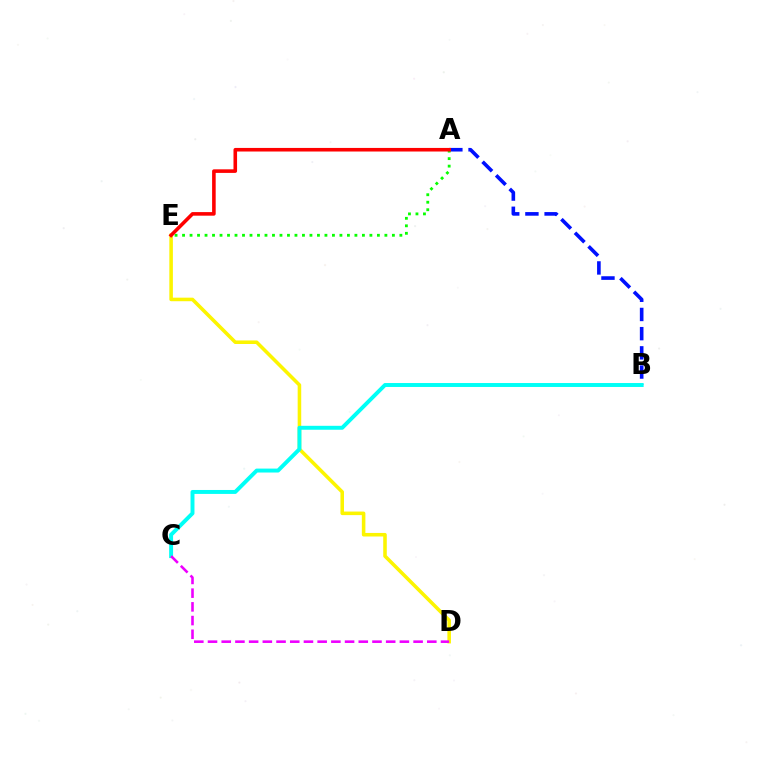{('D', 'E'): [{'color': '#fcf500', 'line_style': 'solid', 'thickness': 2.56}], ('A', 'B'): [{'color': '#0010ff', 'line_style': 'dashed', 'thickness': 2.61}], ('A', 'E'): [{'color': '#08ff00', 'line_style': 'dotted', 'thickness': 2.04}, {'color': '#ff0000', 'line_style': 'solid', 'thickness': 2.58}], ('B', 'C'): [{'color': '#00fff6', 'line_style': 'solid', 'thickness': 2.84}], ('C', 'D'): [{'color': '#ee00ff', 'line_style': 'dashed', 'thickness': 1.86}]}